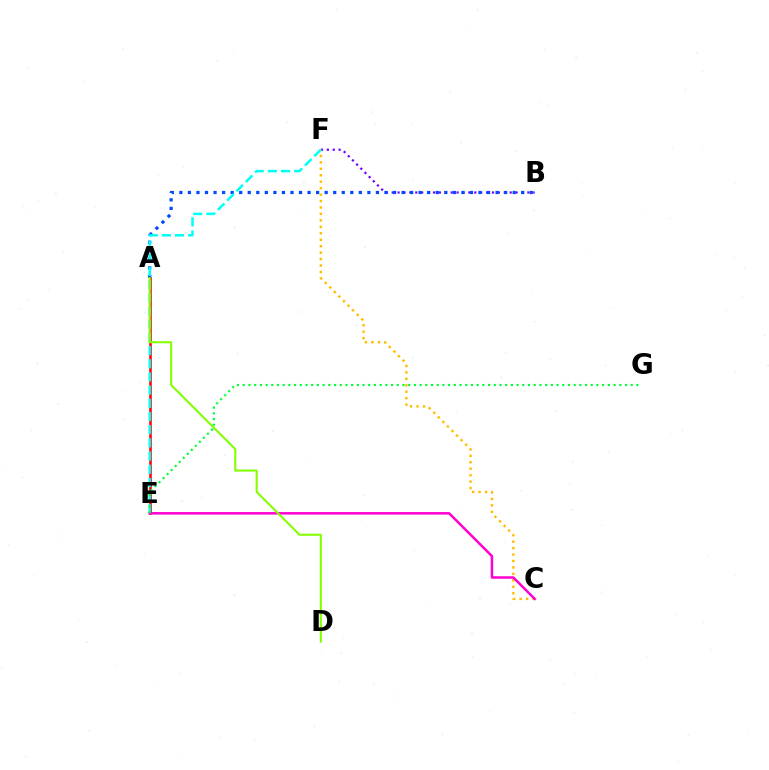{('A', 'E'): [{'color': '#ff0000', 'line_style': 'solid', 'thickness': 1.84}], ('B', 'F'): [{'color': '#7200ff', 'line_style': 'dotted', 'thickness': 1.6}], ('C', 'F'): [{'color': '#ffbd00', 'line_style': 'dotted', 'thickness': 1.75}], ('A', 'B'): [{'color': '#004bff', 'line_style': 'dotted', 'thickness': 2.32}], ('E', 'F'): [{'color': '#00fff6', 'line_style': 'dashed', 'thickness': 1.79}], ('C', 'E'): [{'color': '#ff00cf', 'line_style': 'solid', 'thickness': 1.8}], ('A', 'D'): [{'color': '#84ff00', 'line_style': 'solid', 'thickness': 1.5}], ('E', 'G'): [{'color': '#00ff39', 'line_style': 'dotted', 'thickness': 1.55}]}